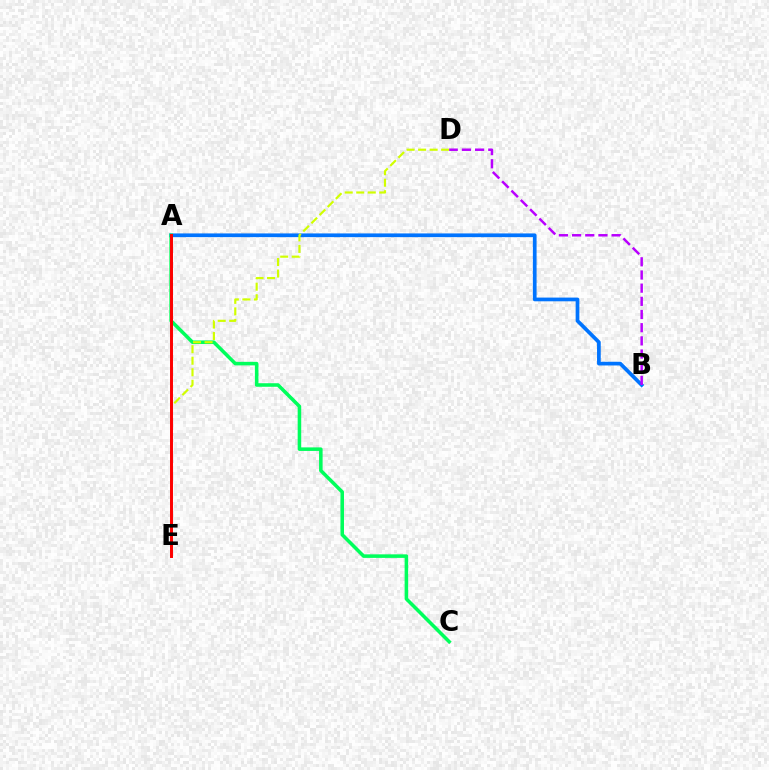{('A', 'B'): [{'color': '#0074ff', 'line_style': 'solid', 'thickness': 2.67}], ('A', 'C'): [{'color': '#00ff5c', 'line_style': 'solid', 'thickness': 2.55}], ('D', 'E'): [{'color': '#d1ff00', 'line_style': 'dashed', 'thickness': 1.56}], ('A', 'E'): [{'color': '#ff0000', 'line_style': 'solid', 'thickness': 2.13}], ('B', 'D'): [{'color': '#b900ff', 'line_style': 'dashed', 'thickness': 1.79}]}